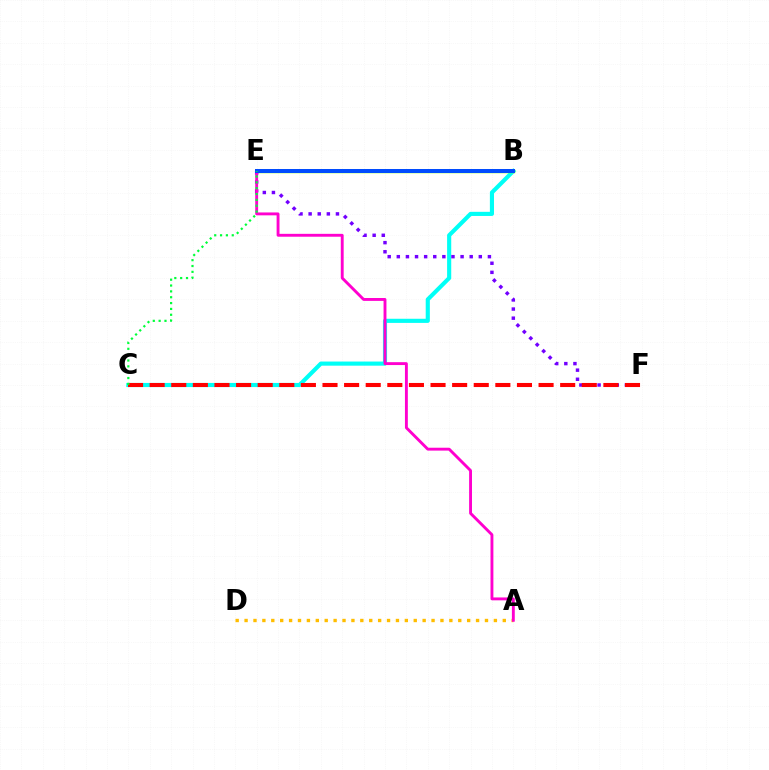{('A', 'D'): [{'color': '#ffbd00', 'line_style': 'dotted', 'thickness': 2.42}], ('B', 'C'): [{'color': '#00fff6', 'line_style': 'solid', 'thickness': 2.97}], ('B', 'E'): [{'color': '#84ff00', 'line_style': 'solid', 'thickness': 2.52}, {'color': '#004bff', 'line_style': 'solid', 'thickness': 2.87}], ('E', 'F'): [{'color': '#7200ff', 'line_style': 'dotted', 'thickness': 2.48}], ('A', 'E'): [{'color': '#ff00cf', 'line_style': 'solid', 'thickness': 2.08}], ('C', 'F'): [{'color': '#ff0000', 'line_style': 'dashed', 'thickness': 2.94}], ('C', 'E'): [{'color': '#00ff39', 'line_style': 'dotted', 'thickness': 1.59}]}